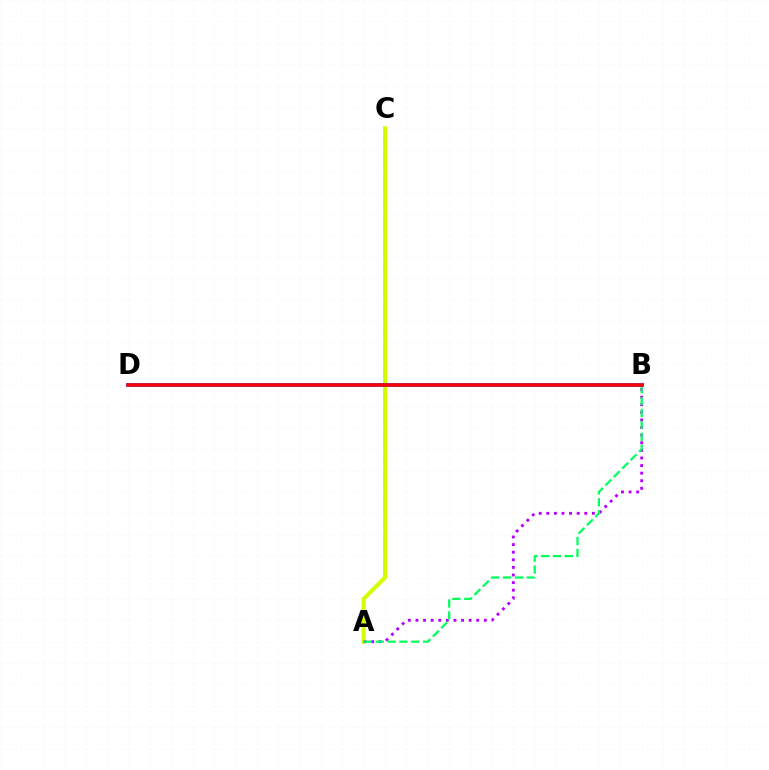{('A', 'C'): [{'color': '#d1ff00', 'line_style': 'solid', 'thickness': 2.91}], ('A', 'B'): [{'color': '#b900ff', 'line_style': 'dotted', 'thickness': 2.06}, {'color': '#00ff5c', 'line_style': 'dashed', 'thickness': 1.62}], ('B', 'D'): [{'color': '#0074ff', 'line_style': 'solid', 'thickness': 2.73}, {'color': '#ff0000', 'line_style': 'solid', 'thickness': 2.53}]}